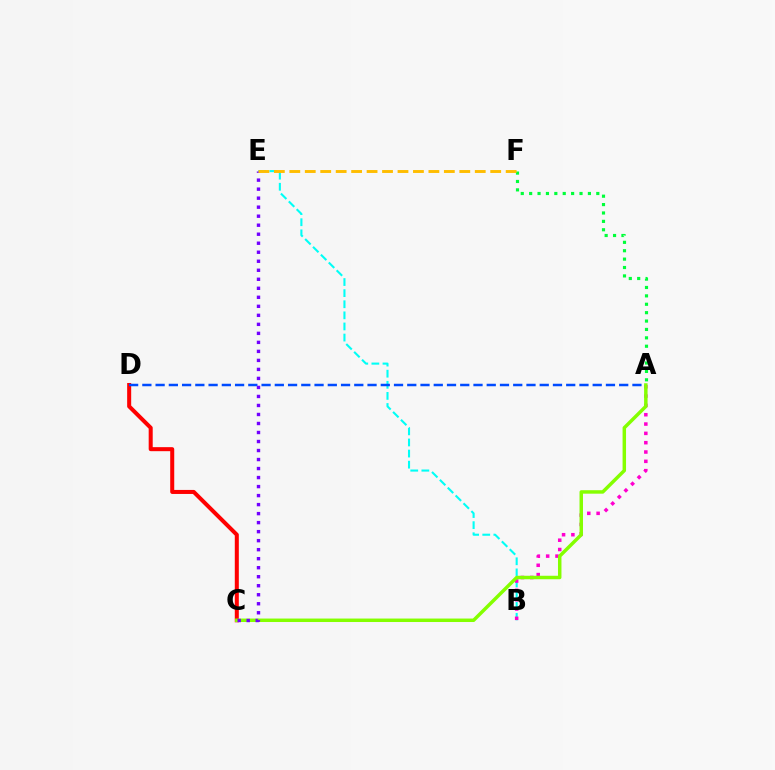{('B', 'E'): [{'color': '#00fff6', 'line_style': 'dashed', 'thickness': 1.51}], ('A', 'F'): [{'color': '#00ff39', 'line_style': 'dotted', 'thickness': 2.28}], ('C', 'D'): [{'color': '#ff0000', 'line_style': 'solid', 'thickness': 2.9}], ('A', 'B'): [{'color': '#ff00cf', 'line_style': 'dotted', 'thickness': 2.53}], ('A', 'D'): [{'color': '#004bff', 'line_style': 'dashed', 'thickness': 1.8}], ('A', 'C'): [{'color': '#84ff00', 'line_style': 'solid', 'thickness': 2.5}], ('C', 'E'): [{'color': '#7200ff', 'line_style': 'dotted', 'thickness': 2.45}], ('E', 'F'): [{'color': '#ffbd00', 'line_style': 'dashed', 'thickness': 2.1}]}